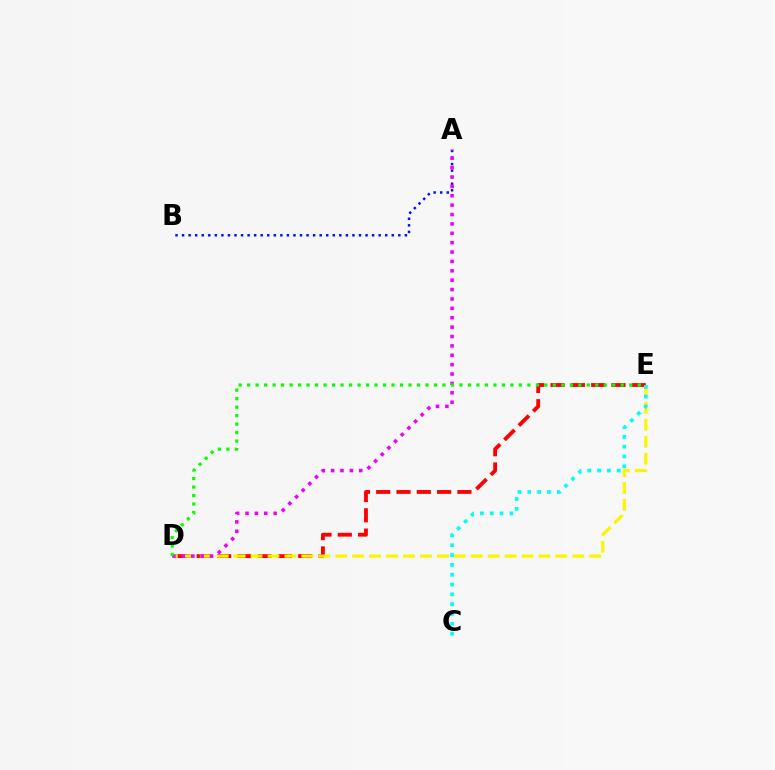{('D', 'E'): [{'color': '#ff0000', 'line_style': 'dashed', 'thickness': 2.76}, {'color': '#fcf500', 'line_style': 'dashed', 'thickness': 2.3}, {'color': '#08ff00', 'line_style': 'dotted', 'thickness': 2.31}], ('A', 'B'): [{'color': '#0010ff', 'line_style': 'dotted', 'thickness': 1.78}], ('C', 'E'): [{'color': '#00fff6', 'line_style': 'dotted', 'thickness': 2.67}], ('A', 'D'): [{'color': '#ee00ff', 'line_style': 'dotted', 'thickness': 2.55}]}